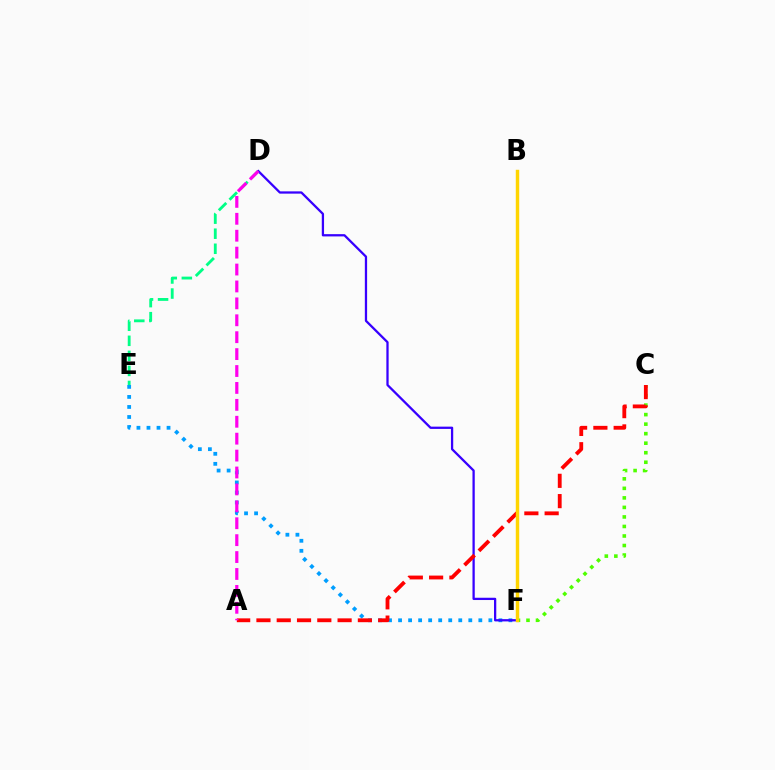{('C', 'F'): [{'color': '#4fff00', 'line_style': 'dotted', 'thickness': 2.59}], ('E', 'F'): [{'color': '#009eff', 'line_style': 'dotted', 'thickness': 2.73}], ('D', 'E'): [{'color': '#00ff86', 'line_style': 'dashed', 'thickness': 2.04}], ('D', 'F'): [{'color': '#3700ff', 'line_style': 'solid', 'thickness': 1.64}], ('A', 'C'): [{'color': '#ff0000', 'line_style': 'dashed', 'thickness': 2.76}], ('B', 'F'): [{'color': '#ffd500', 'line_style': 'solid', 'thickness': 2.47}], ('A', 'D'): [{'color': '#ff00ed', 'line_style': 'dashed', 'thickness': 2.3}]}